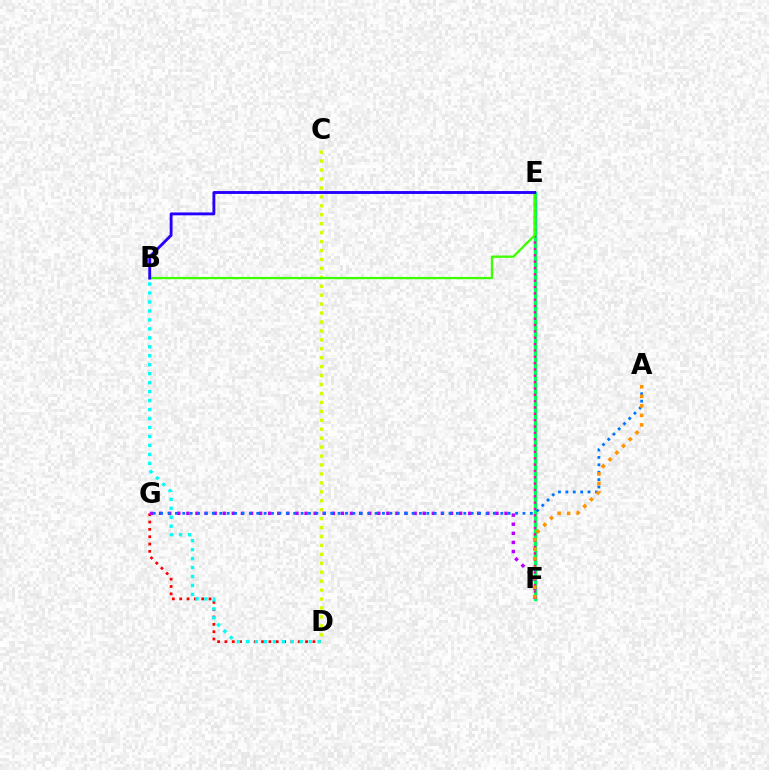{('D', 'G'): [{'color': '#ff0000', 'line_style': 'dotted', 'thickness': 1.99}], ('C', 'D'): [{'color': '#d1ff00', 'line_style': 'dotted', 'thickness': 2.43}], ('E', 'F'): [{'color': '#00ff5c', 'line_style': 'solid', 'thickness': 2.47}, {'color': '#ff00ac', 'line_style': 'dotted', 'thickness': 1.72}], ('F', 'G'): [{'color': '#b900ff', 'line_style': 'dotted', 'thickness': 2.47}], ('A', 'G'): [{'color': '#0074ff', 'line_style': 'dotted', 'thickness': 2.01}], ('A', 'F'): [{'color': '#ff9400', 'line_style': 'dotted', 'thickness': 2.59}], ('B', 'E'): [{'color': '#3dff00', 'line_style': 'solid', 'thickness': 1.64}, {'color': '#2500ff', 'line_style': 'solid', 'thickness': 2.07}], ('B', 'D'): [{'color': '#00fff6', 'line_style': 'dotted', 'thickness': 2.44}]}